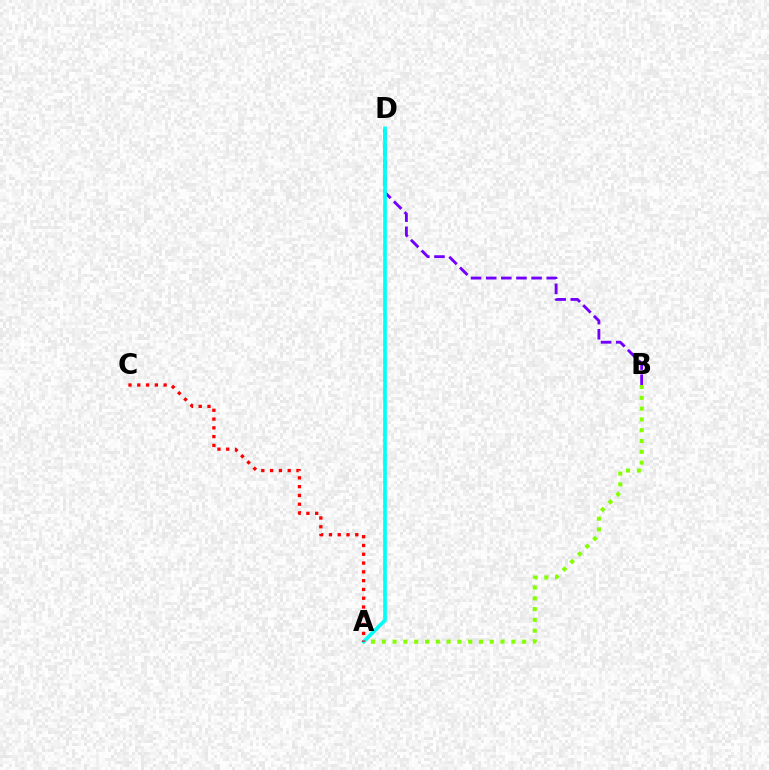{('B', 'D'): [{'color': '#7200ff', 'line_style': 'dashed', 'thickness': 2.06}], ('A', 'B'): [{'color': '#84ff00', 'line_style': 'dotted', 'thickness': 2.93}], ('A', 'D'): [{'color': '#00fff6', 'line_style': 'solid', 'thickness': 2.64}], ('A', 'C'): [{'color': '#ff0000', 'line_style': 'dotted', 'thickness': 2.39}]}